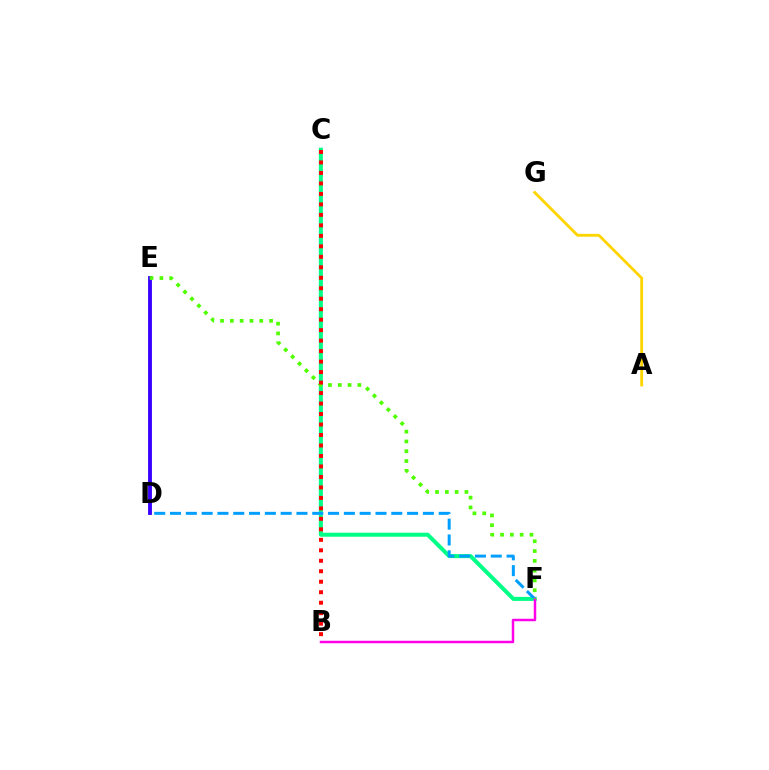{('C', 'F'): [{'color': '#00ff86', 'line_style': 'solid', 'thickness': 2.9}], ('D', 'F'): [{'color': '#009eff', 'line_style': 'dashed', 'thickness': 2.15}], ('D', 'E'): [{'color': '#3700ff', 'line_style': 'solid', 'thickness': 2.78}], ('B', 'F'): [{'color': '#ff00ed', 'line_style': 'solid', 'thickness': 1.77}], ('A', 'G'): [{'color': '#ffd500', 'line_style': 'solid', 'thickness': 2.03}], ('E', 'F'): [{'color': '#4fff00', 'line_style': 'dotted', 'thickness': 2.66}], ('B', 'C'): [{'color': '#ff0000', 'line_style': 'dotted', 'thickness': 2.85}]}